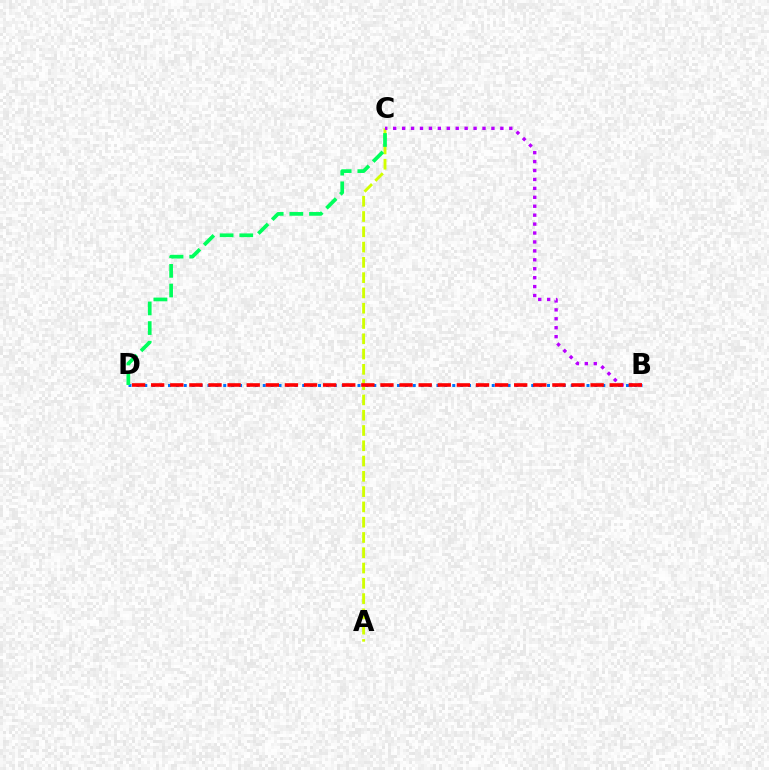{('B', 'D'): [{'color': '#0074ff', 'line_style': 'dotted', 'thickness': 2.15}, {'color': '#ff0000', 'line_style': 'dashed', 'thickness': 2.6}], ('A', 'C'): [{'color': '#d1ff00', 'line_style': 'dashed', 'thickness': 2.08}], ('B', 'C'): [{'color': '#b900ff', 'line_style': 'dotted', 'thickness': 2.43}], ('C', 'D'): [{'color': '#00ff5c', 'line_style': 'dashed', 'thickness': 2.67}]}